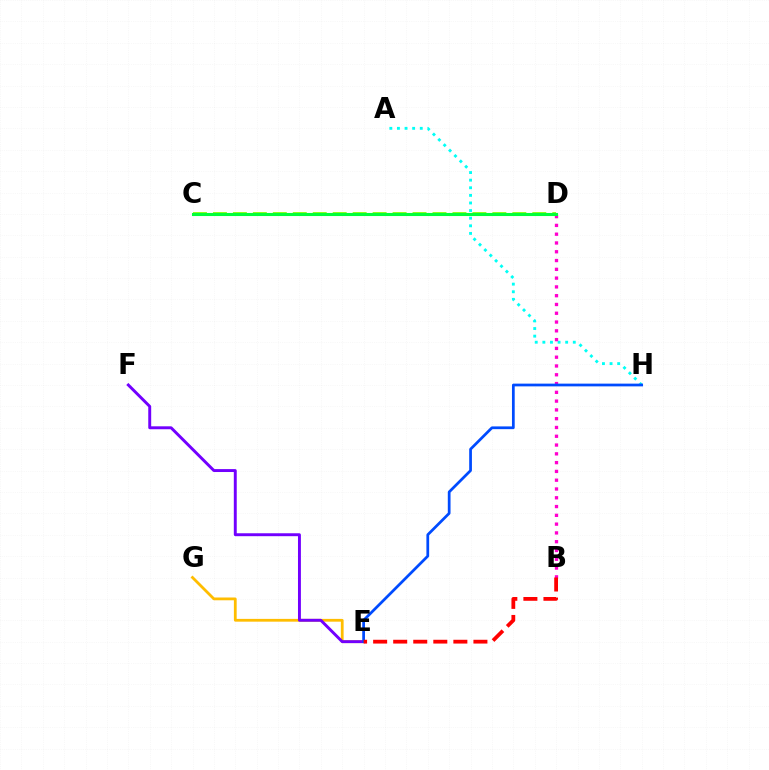{('C', 'D'): [{'color': '#84ff00', 'line_style': 'dashed', 'thickness': 2.71}, {'color': '#00ff39', 'line_style': 'solid', 'thickness': 2.22}], ('A', 'H'): [{'color': '#00fff6', 'line_style': 'dotted', 'thickness': 2.07}], ('E', 'G'): [{'color': '#ffbd00', 'line_style': 'solid', 'thickness': 2.0}], ('B', 'D'): [{'color': '#ff00cf', 'line_style': 'dotted', 'thickness': 2.39}], ('E', 'F'): [{'color': '#7200ff', 'line_style': 'solid', 'thickness': 2.11}], ('E', 'H'): [{'color': '#004bff', 'line_style': 'solid', 'thickness': 1.97}], ('B', 'E'): [{'color': '#ff0000', 'line_style': 'dashed', 'thickness': 2.72}]}